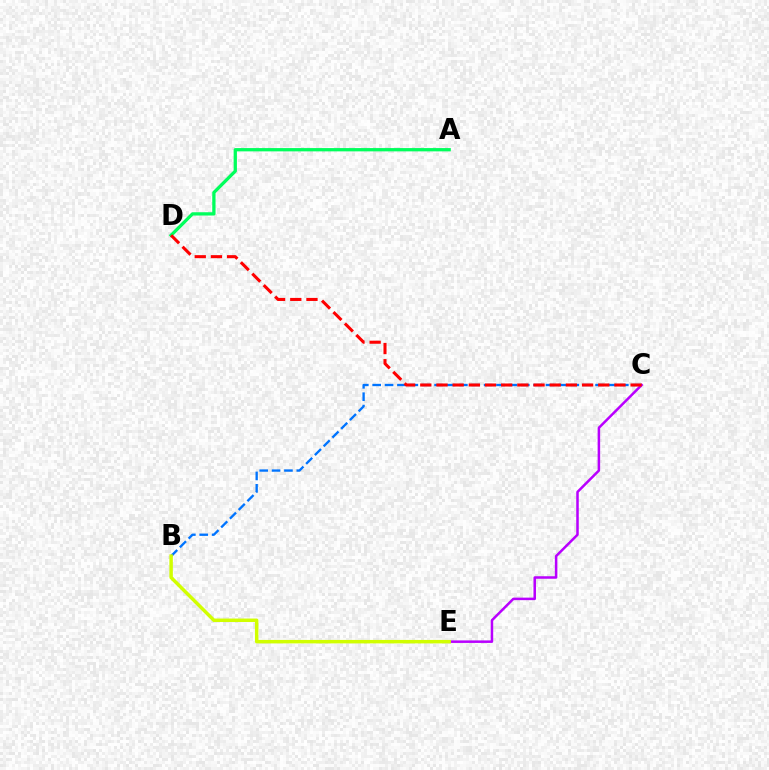{('B', 'C'): [{'color': '#0074ff', 'line_style': 'dashed', 'thickness': 1.68}], ('C', 'E'): [{'color': '#b900ff', 'line_style': 'solid', 'thickness': 1.81}], ('A', 'D'): [{'color': '#00ff5c', 'line_style': 'solid', 'thickness': 2.37}], ('C', 'D'): [{'color': '#ff0000', 'line_style': 'dashed', 'thickness': 2.2}], ('B', 'E'): [{'color': '#d1ff00', 'line_style': 'solid', 'thickness': 2.5}]}